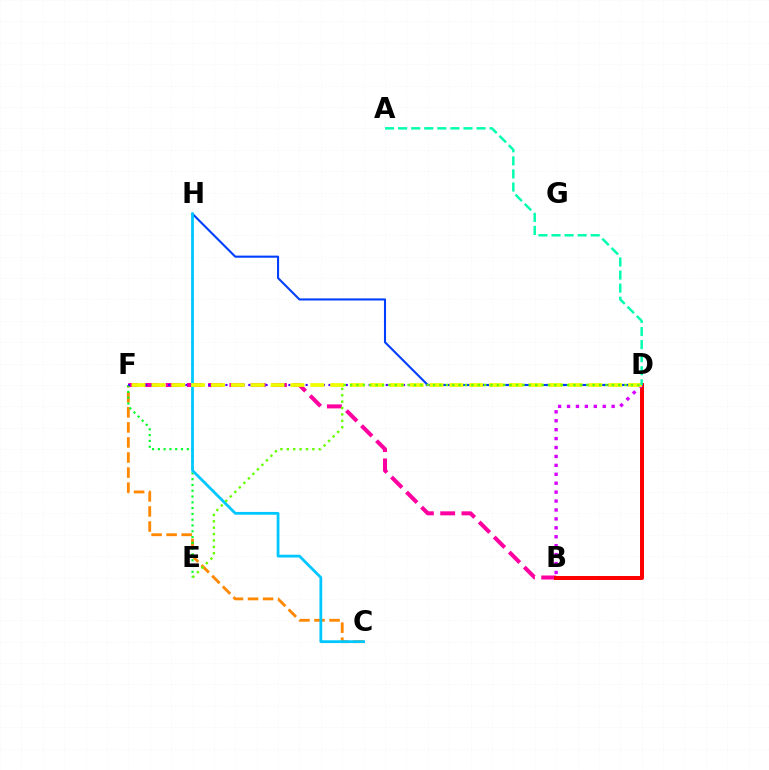{('B', 'F'): [{'color': '#ff00a0', 'line_style': 'dashed', 'thickness': 2.89}], ('C', 'F'): [{'color': '#ff8800', 'line_style': 'dashed', 'thickness': 2.05}], ('E', 'F'): [{'color': '#00ff27', 'line_style': 'dotted', 'thickness': 1.57}], ('D', 'F'): [{'color': '#4f00ff', 'line_style': 'dotted', 'thickness': 1.56}, {'color': '#eeff00', 'line_style': 'dashed', 'thickness': 2.7}], ('B', 'D'): [{'color': '#ff0000', 'line_style': 'solid', 'thickness': 2.87}, {'color': '#d600ff', 'line_style': 'dotted', 'thickness': 2.42}], ('D', 'H'): [{'color': '#003fff', 'line_style': 'solid', 'thickness': 1.51}], ('C', 'H'): [{'color': '#00c7ff', 'line_style': 'solid', 'thickness': 2.0}], ('D', 'E'): [{'color': '#66ff00', 'line_style': 'dotted', 'thickness': 1.73}], ('A', 'D'): [{'color': '#00ffaf', 'line_style': 'dashed', 'thickness': 1.78}]}